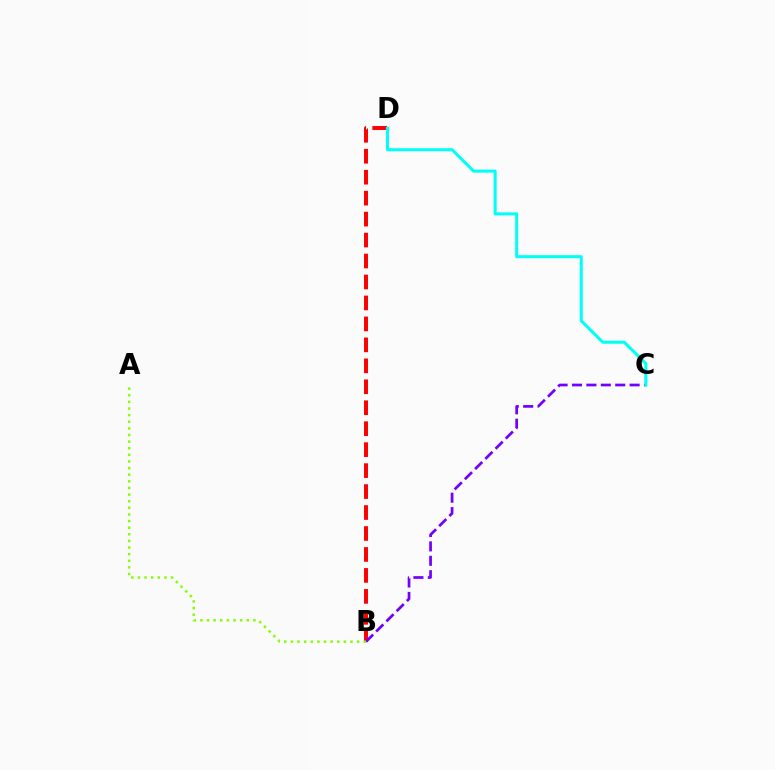{('B', 'D'): [{'color': '#ff0000', 'line_style': 'dashed', 'thickness': 2.85}], ('B', 'C'): [{'color': '#7200ff', 'line_style': 'dashed', 'thickness': 1.96}], ('C', 'D'): [{'color': '#00fff6', 'line_style': 'solid', 'thickness': 2.2}], ('A', 'B'): [{'color': '#84ff00', 'line_style': 'dotted', 'thickness': 1.8}]}